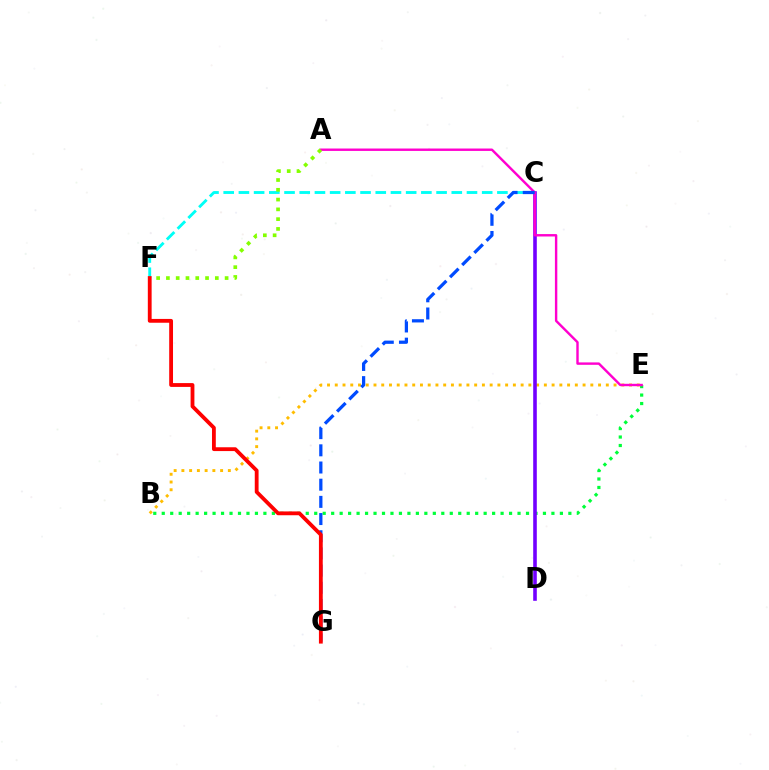{('B', 'E'): [{'color': '#ffbd00', 'line_style': 'dotted', 'thickness': 2.1}, {'color': '#00ff39', 'line_style': 'dotted', 'thickness': 2.3}], ('C', 'F'): [{'color': '#00fff6', 'line_style': 'dashed', 'thickness': 2.07}], ('C', 'D'): [{'color': '#7200ff', 'line_style': 'solid', 'thickness': 2.59}], ('A', 'E'): [{'color': '#ff00cf', 'line_style': 'solid', 'thickness': 1.74}], ('C', 'G'): [{'color': '#004bff', 'line_style': 'dashed', 'thickness': 2.33}], ('A', 'F'): [{'color': '#84ff00', 'line_style': 'dotted', 'thickness': 2.66}], ('F', 'G'): [{'color': '#ff0000', 'line_style': 'solid', 'thickness': 2.75}]}